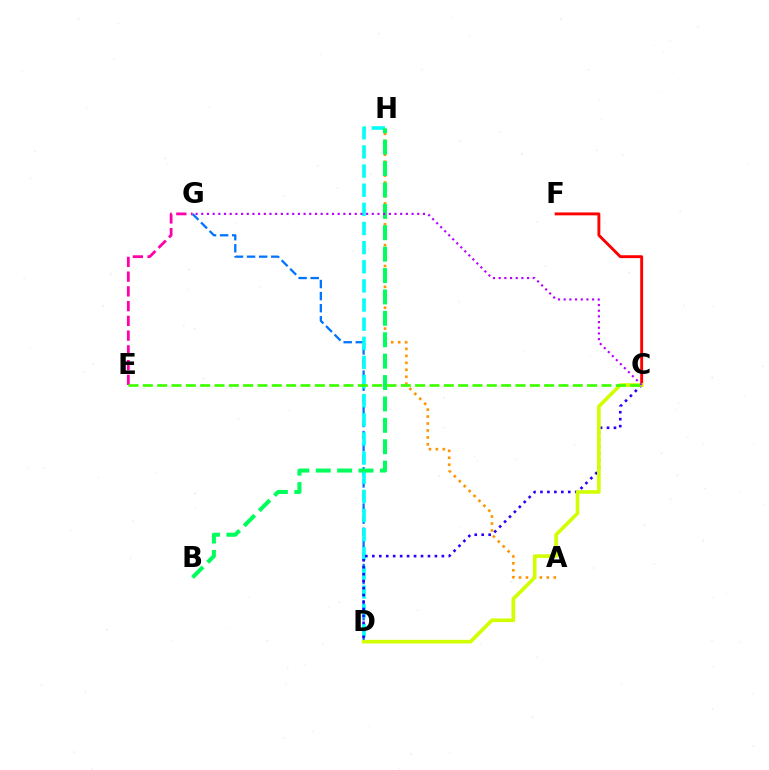{('D', 'G'): [{'color': '#0074ff', 'line_style': 'dashed', 'thickness': 1.64}], ('A', 'H'): [{'color': '#ff9400', 'line_style': 'dotted', 'thickness': 1.89}], ('E', 'G'): [{'color': '#ff00ac', 'line_style': 'dashed', 'thickness': 2.0}], ('D', 'H'): [{'color': '#00fff6', 'line_style': 'dashed', 'thickness': 2.6}], ('C', 'F'): [{'color': '#ff0000', 'line_style': 'solid', 'thickness': 2.07}], ('C', 'D'): [{'color': '#2500ff', 'line_style': 'dotted', 'thickness': 1.89}, {'color': '#d1ff00', 'line_style': 'solid', 'thickness': 2.61}], ('B', 'H'): [{'color': '#00ff5c', 'line_style': 'dashed', 'thickness': 2.91}], ('C', 'G'): [{'color': '#b900ff', 'line_style': 'dotted', 'thickness': 1.54}], ('C', 'E'): [{'color': '#3dff00', 'line_style': 'dashed', 'thickness': 1.95}]}